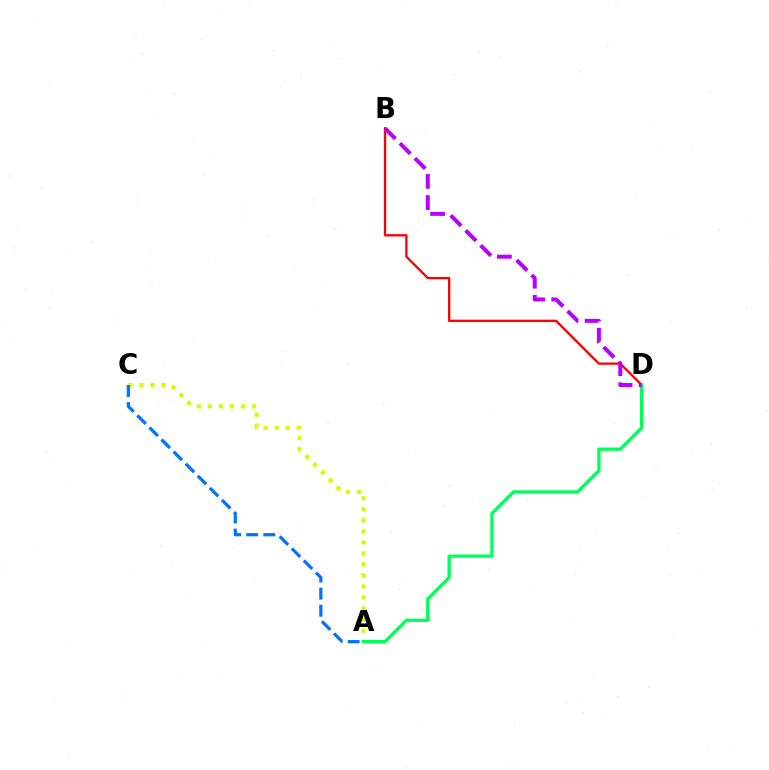{('A', 'C'): [{'color': '#d1ff00', 'line_style': 'dotted', 'thickness': 3.0}, {'color': '#0074ff', 'line_style': 'dashed', 'thickness': 2.32}], ('B', 'D'): [{'color': '#ff0000', 'line_style': 'solid', 'thickness': 1.66}, {'color': '#b900ff', 'line_style': 'dashed', 'thickness': 2.87}], ('A', 'D'): [{'color': '#00ff5c', 'line_style': 'solid', 'thickness': 2.39}]}